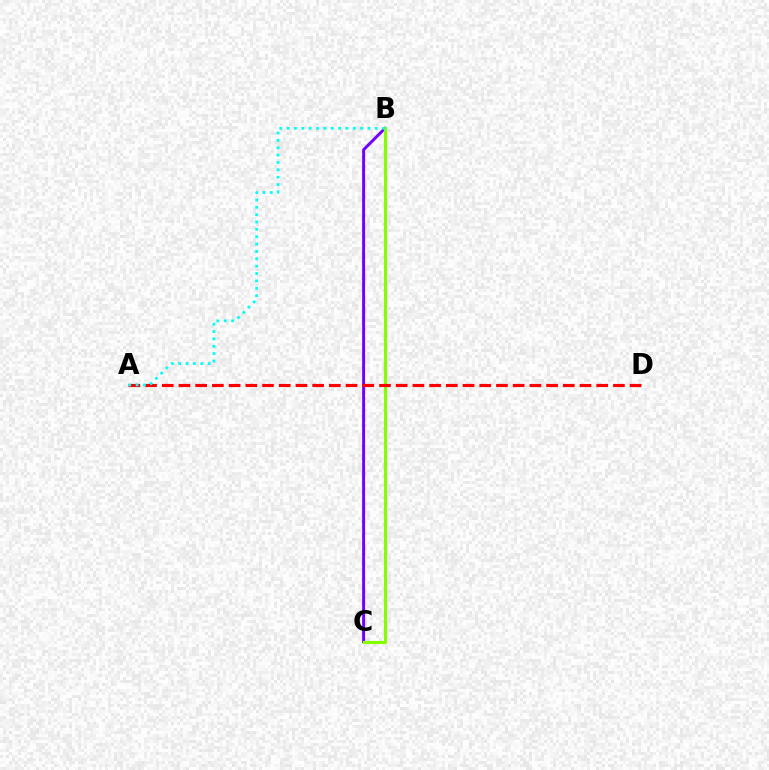{('B', 'C'): [{'color': '#7200ff', 'line_style': 'solid', 'thickness': 2.13}, {'color': '#84ff00', 'line_style': 'solid', 'thickness': 2.26}], ('A', 'D'): [{'color': '#ff0000', 'line_style': 'dashed', 'thickness': 2.27}], ('A', 'B'): [{'color': '#00fff6', 'line_style': 'dotted', 'thickness': 2.0}]}